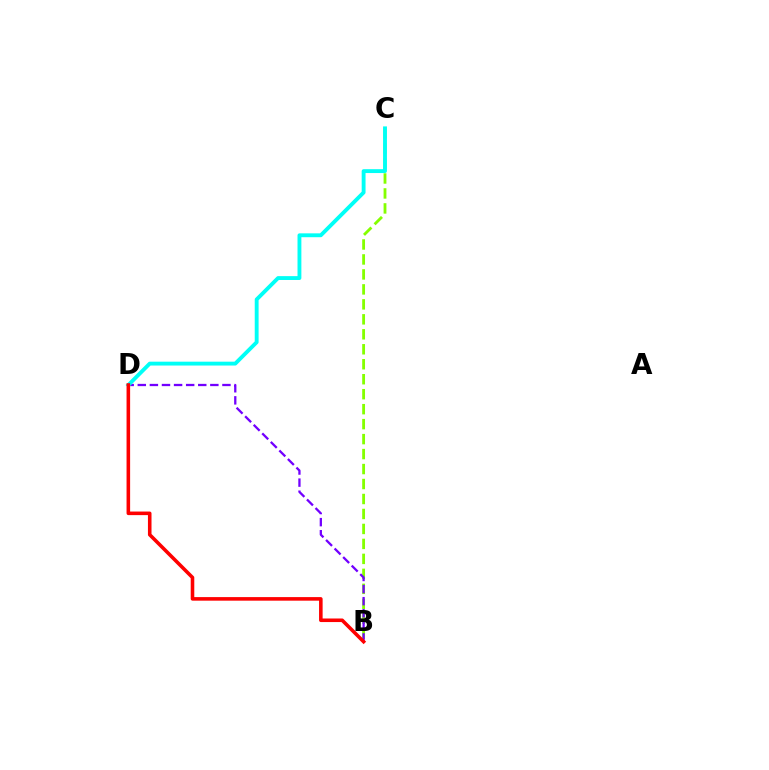{('B', 'C'): [{'color': '#84ff00', 'line_style': 'dashed', 'thickness': 2.03}], ('B', 'D'): [{'color': '#7200ff', 'line_style': 'dashed', 'thickness': 1.64}, {'color': '#ff0000', 'line_style': 'solid', 'thickness': 2.57}], ('C', 'D'): [{'color': '#00fff6', 'line_style': 'solid', 'thickness': 2.78}]}